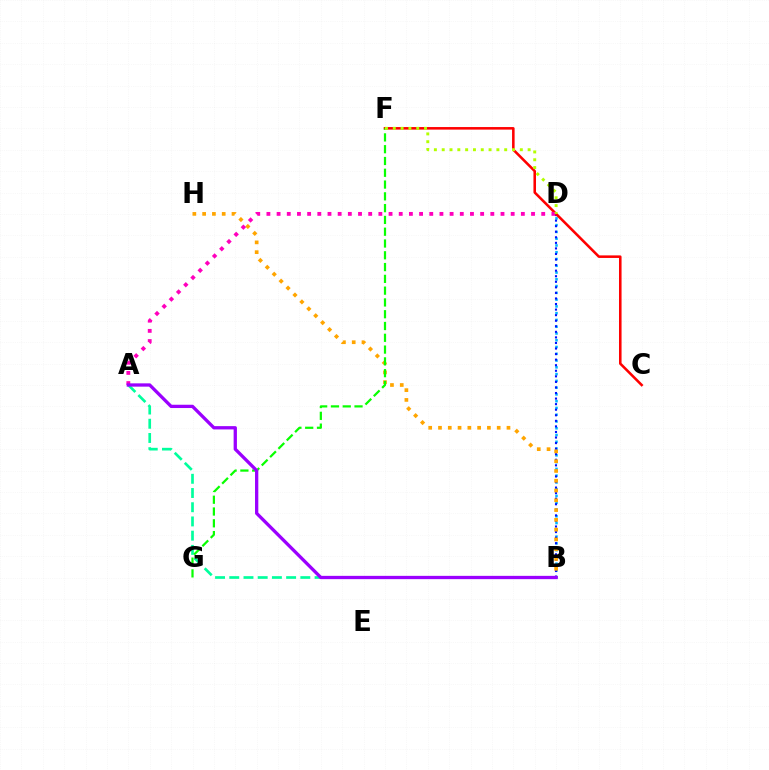{('B', 'D'): [{'color': '#00b5ff', 'line_style': 'dotted', 'thickness': 1.84}, {'color': '#0010ff', 'line_style': 'dotted', 'thickness': 1.51}], ('A', 'B'): [{'color': '#00ff9d', 'line_style': 'dashed', 'thickness': 1.93}, {'color': '#9b00ff', 'line_style': 'solid', 'thickness': 2.37}], ('C', 'F'): [{'color': '#ff0000', 'line_style': 'solid', 'thickness': 1.84}], ('B', 'H'): [{'color': '#ffa500', 'line_style': 'dotted', 'thickness': 2.66}], ('F', 'G'): [{'color': '#08ff00', 'line_style': 'dashed', 'thickness': 1.6}], ('A', 'D'): [{'color': '#ff00bd', 'line_style': 'dotted', 'thickness': 2.77}], ('D', 'F'): [{'color': '#b3ff00', 'line_style': 'dotted', 'thickness': 2.12}]}